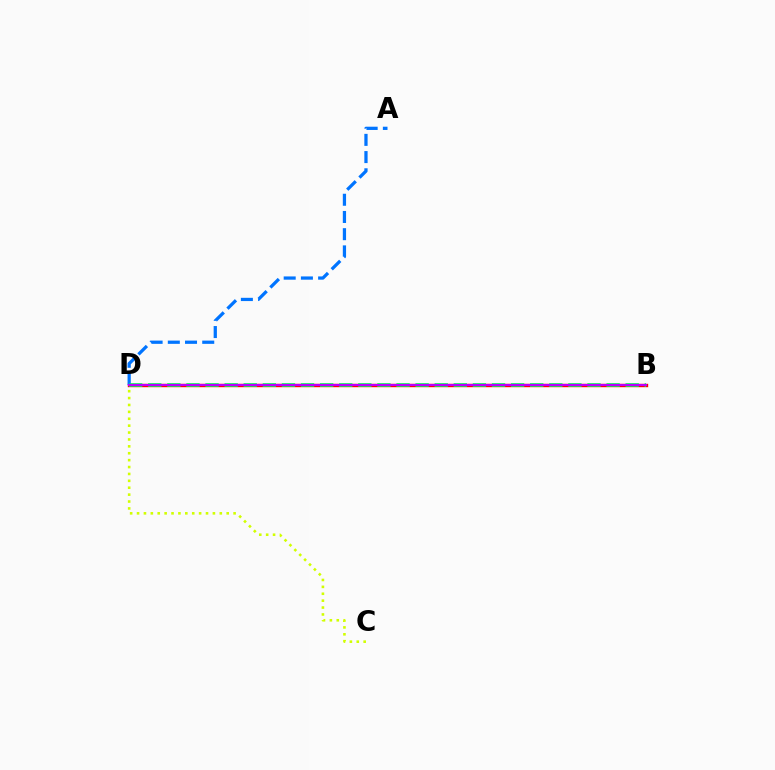{('B', 'D'): [{'color': '#ff0000', 'line_style': 'solid', 'thickness': 2.44}, {'color': '#00ff5c', 'line_style': 'dashed', 'thickness': 2.59}, {'color': '#b900ff', 'line_style': 'solid', 'thickness': 1.52}], ('A', 'D'): [{'color': '#0074ff', 'line_style': 'dashed', 'thickness': 2.34}], ('C', 'D'): [{'color': '#d1ff00', 'line_style': 'dotted', 'thickness': 1.87}]}